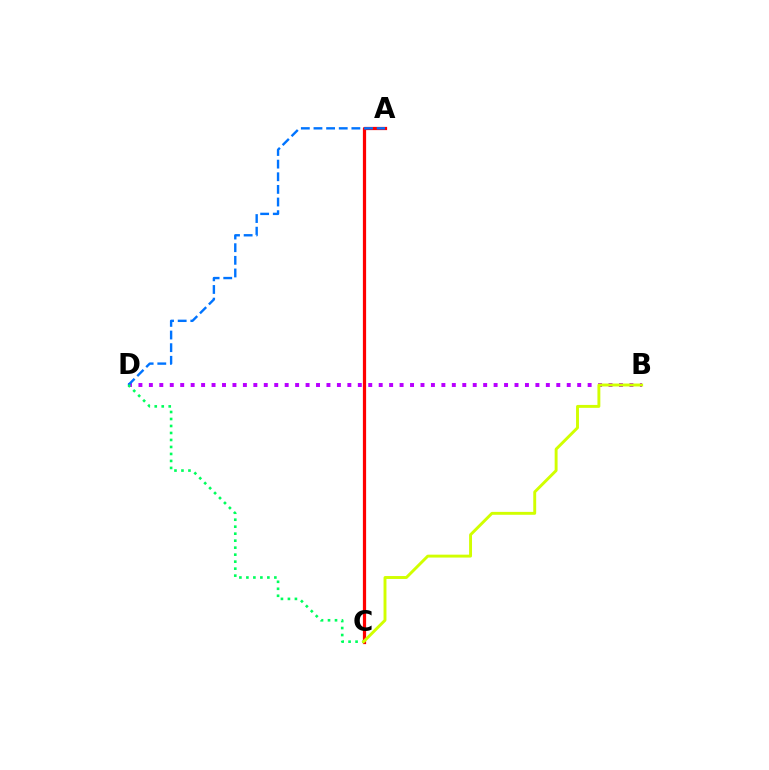{('B', 'D'): [{'color': '#b900ff', 'line_style': 'dotted', 'thickness': 2.84}], ('A', 'C'): [{'color': '#ff0000', 'line_style': 'solid', 'thickness': 2.32}], ('A', 'D'): [{'color': '#0074ff', 'line_style': 'dashed', 'thickness': 1.72}], ('C', 'D'): [{'color': '#00ff5c', 'line_style': 'dotted', 'thickness': 1.9}], ('B', 'C'): [{'color': '#d1ff00', 'line_style': 'solid', 'thickness': 2.1}]}